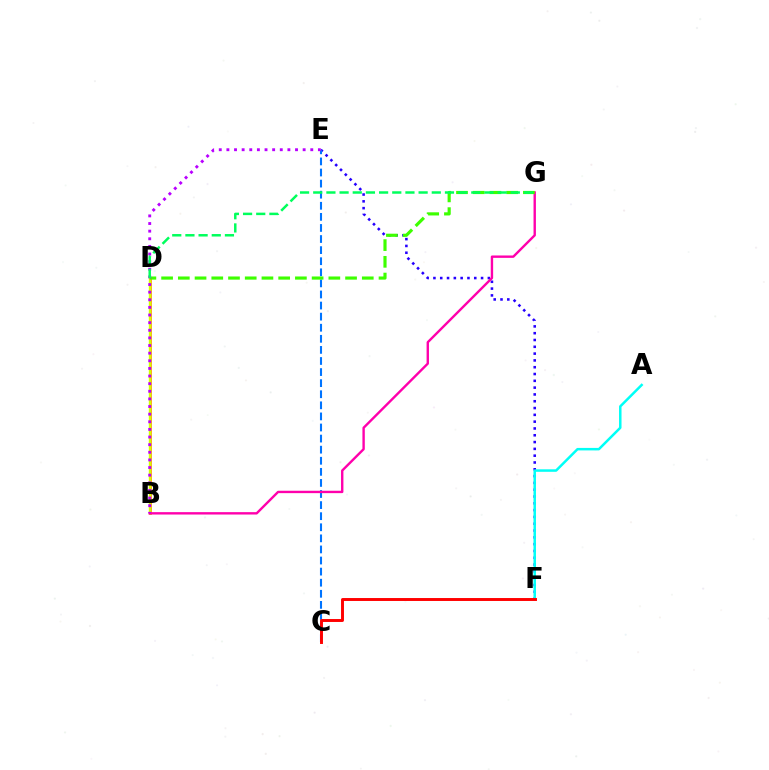{('B', 'D'): [{'color': '#ff9400', 'line_style': 'solid', 'thickness': 1.94}, {'color': '#d1ff00', 'line_style': 'solid', 'thickness': 1.71}], ('E', 'F'): [{'color': '#2500ff', 'line_style': 'dotted', 'thickness': 1.85}], ('A', 'F'): [{'color': '#00fff6', 'line_style': 'solid', 'thickness': 1.8}], ('C', 'E'): [{'color': '#0074ff', 'line_style': 'dashed', 'thickness': 1.51}], ('B', 'G'): [{'color': '#ff00ac', 'line_style': 'solid', 'thickness': 1.72}], ('C', 'F'): [{'color': '#ff0000', 'line_style': 'solid', 'thickness': 2.11}], ('D', 'G'): [{'color': '#3dff00', 'line_style': 'dashed', 'thickness': 2.27}, {'color': '#00ff5c', 'line_style': 'dashed', 'thickness': 1.79}], ('B', 'E'): [{'color': '#b900ff', 'line_style': 'dotted', 'thickness': 2.07}]}